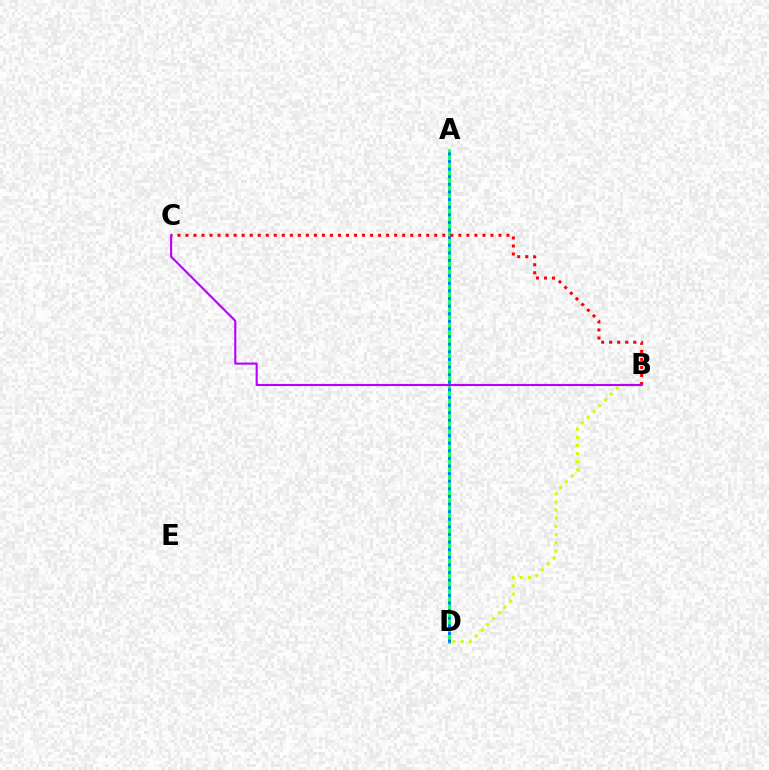{('A', 'D'): [{'color': '#00ff5c', 'line_style': 'solid', 'thickness': 1.96}, {'color': '#0074ff', 'line_style': 'dotted', 'thickness': 2.07}], ('B', 'D'): [{'color': '#d1ff00', 'line_style': 'dotted', 'thickness': 2.22}], ('B', 'C'): [{'color': '#ff0000', 'line_style': 'dotted', 'thickness': 2.18}, {'color': '#b900ff', 'line_style': 'solid', 'thickness': 1.52}]}